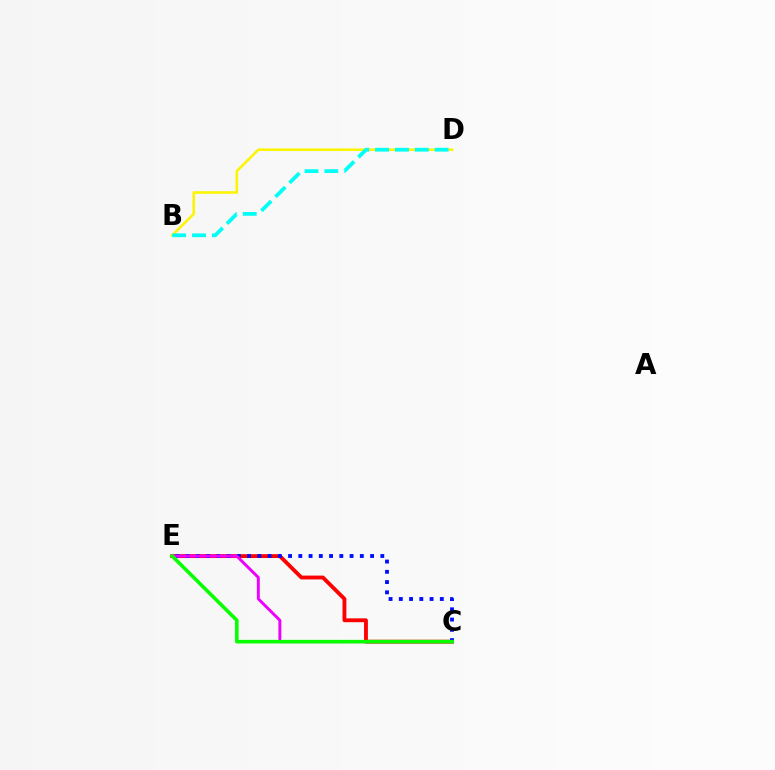{('C', 'E'): [{'color': '#ff0000', 'line_style': 'solid', 'thickness': 2.77}, {'color': '#0010ff', 'line_style': 'dotted', 'thickness': 2.78}, {'color': '#ee00ff', 'line_style': 'solid', 'thickness': 2.11}, {'color': '#08ff00', 'line_style': 'solid', 'thickness': 2.58}], ('B', 'D'): [{'color': '#fcf500', 'line_style': 'solid', 'thickness': 1.85}, {'color': '#00fff6', 'line_style': 'dashed', 'thickness': 2.7}]}